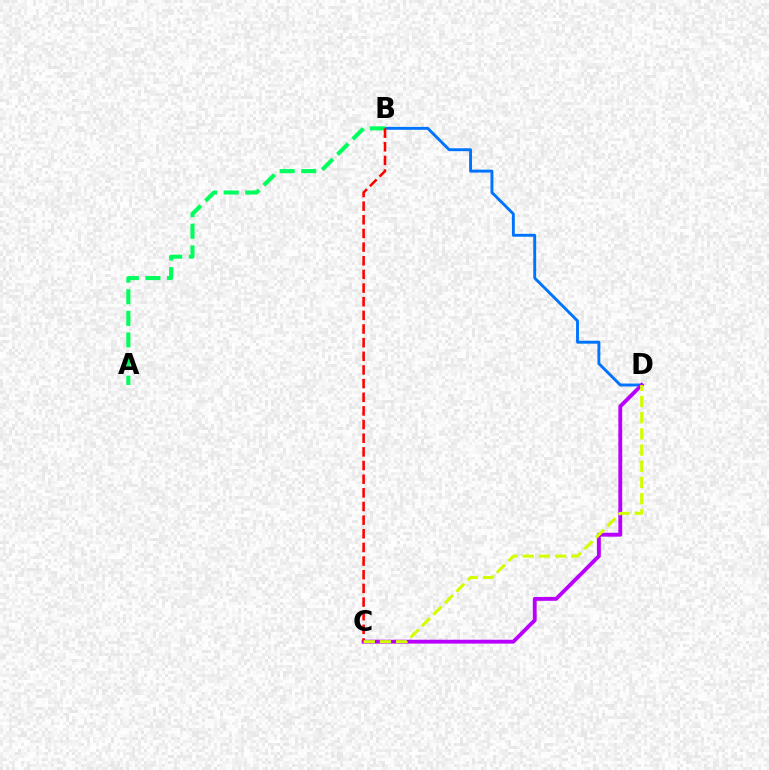{('B', 'D'): [{'color': '#0074ff', 'line_style': 'solid', 'thickness': 2.09}], ('A', 'B'): [{'color': '#00ff5c', 'line_style': 'dashed', 'thickness': 2.94}], ('C', 'D'): [{'color': '#b900ff', 'line_style': 'solid', 'thickness': 2.78}, {'color': '#d1ff00', 'line_style': 'dashed', 'thickness': 2.2}], ('B', 'C'): [{'color': '#ff0000', 'line_style': 'dashed', 'thickness': 1.85}]}